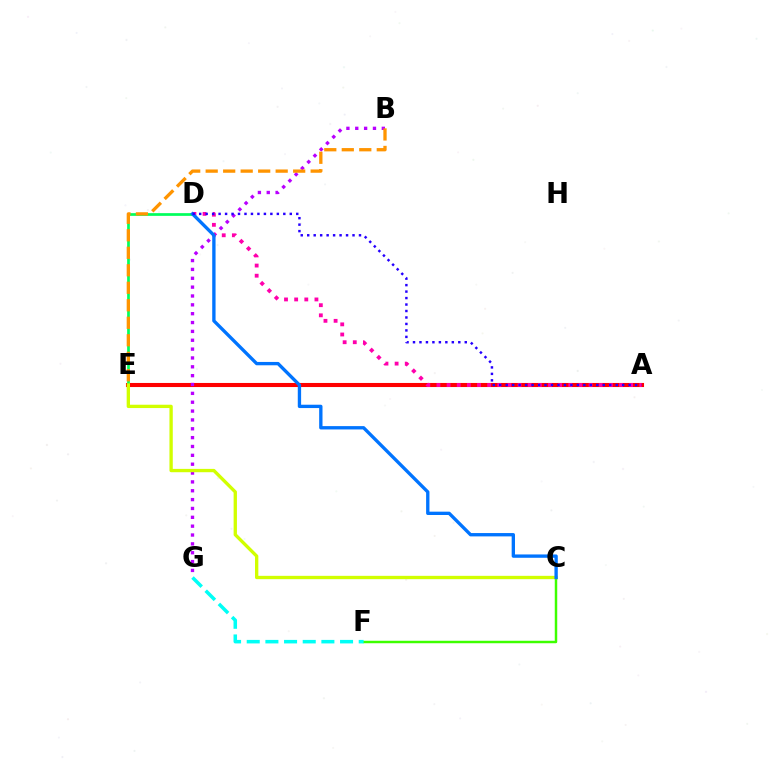{('A', 'E'): [{'color': '#ff0000', 'line_style': 'solid', 'thickness': 2.93}], ('D', 'E'): [{'color': '#00ff5c', 'line_style': 'solid', 'thickness': 1.96}], ('C', 'F'): [{'color': '#3dff00', 'line_style': 'solid', 'thickness': 1.78}], ('B', 'G'): [{'color': '#b900ff', 'line_style': 'dotted', 'thickness': 2.41}], ('C', 'E'): [{'color': '#d1ff00', 'line_style': 'solid', 'thickness': 2.4}], ('B', 'E'): [{'color': '#ff9400', 'line_style': 'dashed', 'thickness': 2.38}], ('F', 'G'): [{'color': '#00fff6', 'line_style': 'dashed', 'thickness': 2.54}], ('A', 'D'): [{'color': '#ff00ac', 'line_style': 'dotted', 'thickness': 2.75}, {'color': '#2500ff', 'line_style': 'dotted', 'thickness': 1.76}], ('C', 'D'): [{'color': '#0074ff', 'line_style': 'solid', 'thickness': 2.4}]}